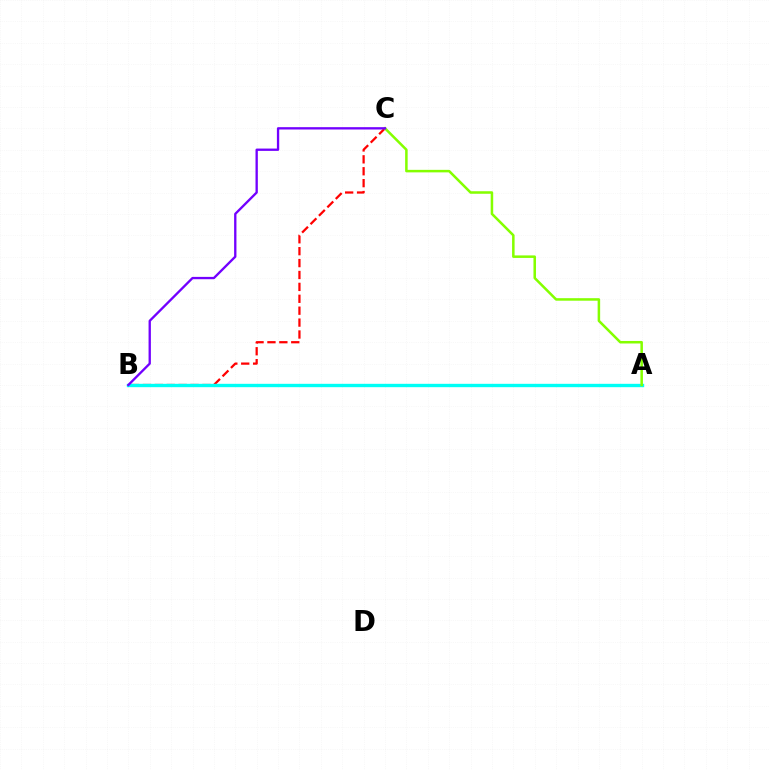{('B', 'C'): [{'color': '#ff0000', 'line_style': 'dashed', 'thickness': 1.62}, {'color': '#7200ff', 'line_style': 'solid', 'thickness': 1.68}], ('A', 'B'): [{'color': '#00fff6', 'line_style': 'solid', 'thickness': 2.43}], ('A', 'C'): [{'color': '#84ff00', 'line_style': 'solid', 'thickness': 1.81}]}